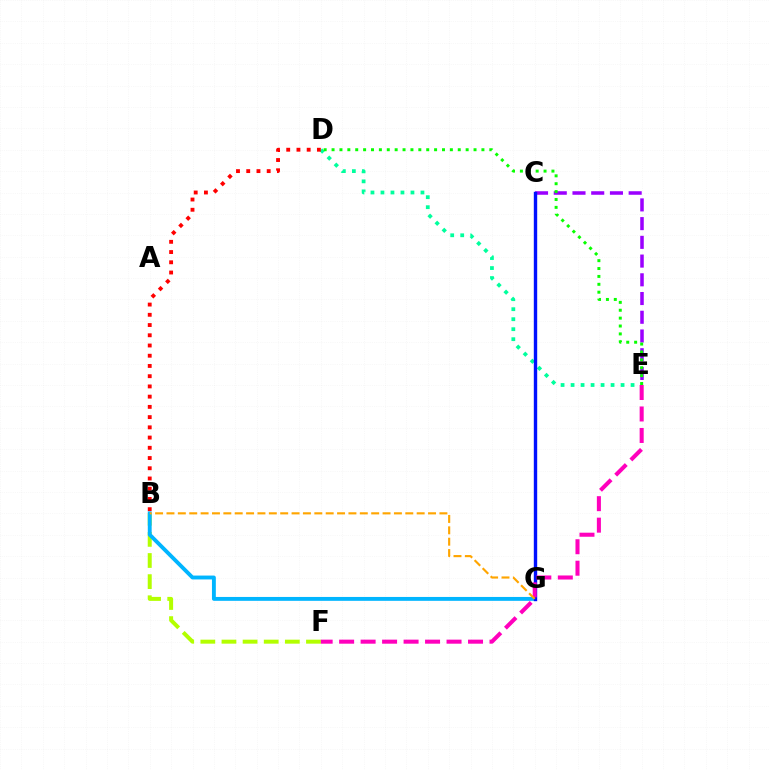{('D', 'E'): [{'color': '#00ff9d', 'line_style': 'dotted', 'thickness': 2.72}, {'color': '#08ff00', 'line_style': 'dotted', 'thickness': 2.14}], ('B', 'F'): [{'color': '#b3ff00', 'line_style': 'dashed', 'thickness': 2.87}], ('C', 'E'): [{'color': '#9b00ff', 'line_style': 'dashed', 'thickness': 2.54}], ('B', 'G'): [{'color': '#00b5ff', 'line_style': 'solid', 'thickness': 2.79}, {'color': '#ffa500', 'line_style': 'dashed', 'thickness': 1.54}], ('C', 'G'): [{'color': '#0010ff', 'line_style': 'solid', 'thickness': 2.44}], ('E', 'F'): [{'color': '#ff00bd', 'line_style': 'dashed', 'thickness': 2.92}], ('B', 'D'): [{'color': '#ff0000', 'line_style': 'dotted', 'thickness': 2.78}]}